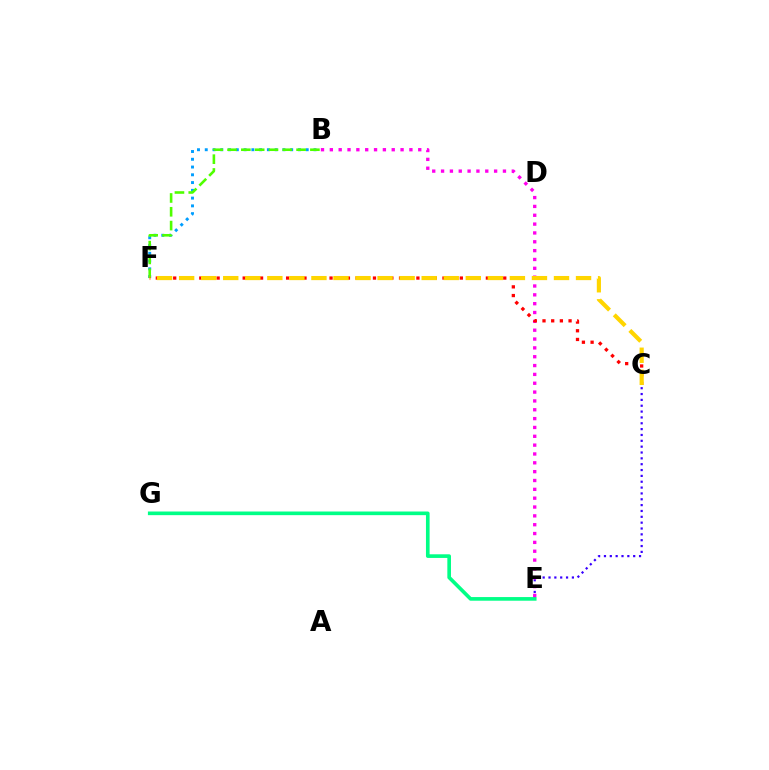{('B', 'F'): [{'color': '#009eff', 'line_style': 'dotted', 'thickness': 2.11}, {'color': '#4fff00', 'line_style': 'dashed', 'thickness': 1.88}], ('C', 'E'): [{'color': '#3700ff', 'line_style': 'dotted', 'thickness': 1.59}], ('E', 'G'): [{'color': '#00ff86', 'line_style': 'solid', 'thickness': 2.62}], ('B', 'E'): [{'color': '#ff00ed', 'line_style': 'dotted', 'thickness': 2.4}], ('C', 'F'): [{'color': '#ff0000', 'line_style': 'dotted', 'thickness': 2.36}, {'color': '#ffd500', 'line_style': 'dashed', 'thickness': 3.0}]}